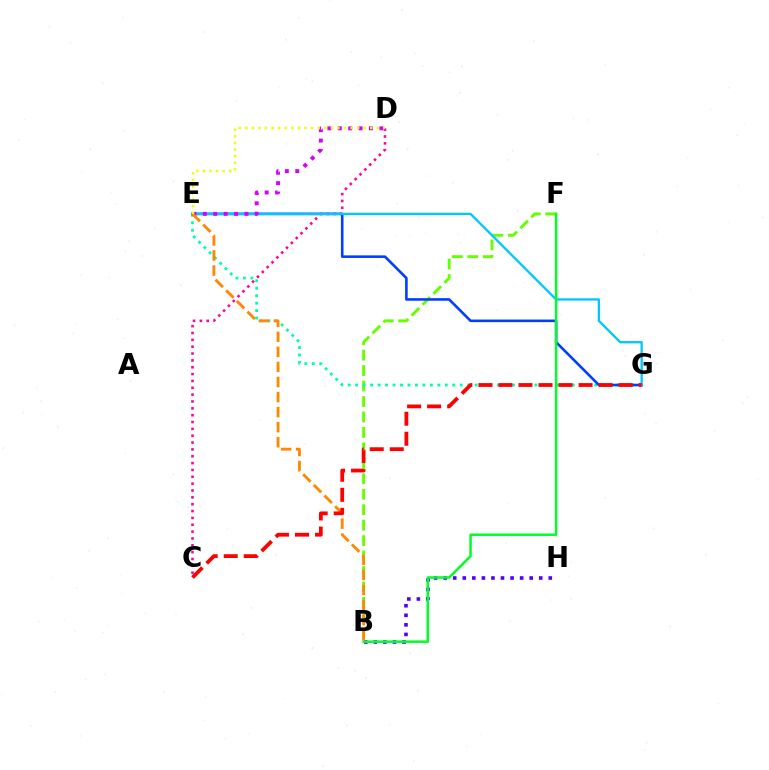{('B', 'F'): [{'color': '#66ff00', 'line_style': 'dashed', 'thickness': 2.1}, {'color': '#00ff27', 'line_style': 'solid', 'thickness': 1.79}], ('B', 'H'): [{'color': '#4f00ff', 'line_style': 'dotted', 'thickness': 2.6}], ('E', 'G'): [{'color': '#00ffaf', 'line_style': 'dotted', 'thickness': 2.03}, {'color': '#003fff', 'line_style': 'solid', 'thickness': 1.87}, {'color': '#00c7ff', 'line_style': 'solid', 'thickness': 1.66}], ('C', 'D'): [{'color': '#ff00a0', 'line_style': 'dotted', 'thickness': 1.86}], ('D', 'E'): [{'color': '#d600ff', 'line_style': 'dotted', 'thickness': 2.82}, {'color': '#eeff00', 'line_style': 'dotted', 'thickness': 1.79}], ('B', 'E'): [{'color': '#ff8800', 'line_style': 'dashed', 'thickness': 2.05}], ('C', 'G'): [{'color': '#ff0000', 'line_style': 'dashed', 'thickness': 2.72}]}